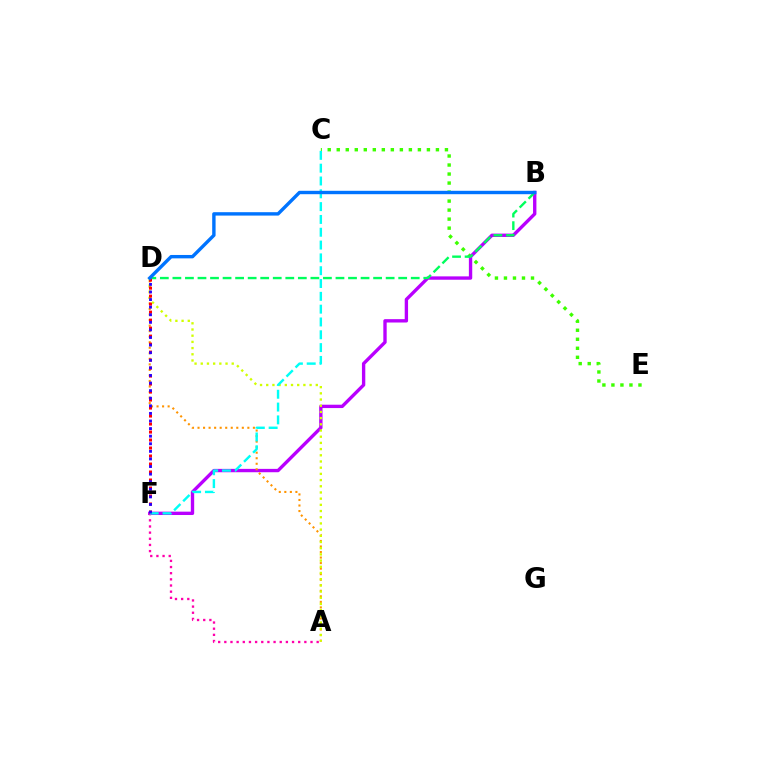{('C', 'E'): [{'color': '#3dff00', 'line_style': 'dotted', 'thickness': 2.45}], ('B', 'F'): [{'color': '#b900ff', 'line_style': 'solid', 'thickness': 2.42}], ('A', 'D'): [{'color': '#ff9400', 'line_style': 'dotted', 'thickness': 1.5}, {'color': '#d1ff00', 'line_style': 'dotted', 'thickness': 1.68}], ('B', 'D'): [{'color': '#00ff5c', 'line_style': 'dashed', 'thickness': 1.7}, {'color': '#0074ff', 'line_style': 'solid', 'thickness': 2.44}], ('A', 'F'): [{'color': '#ff00ac', 'line_style': 'dotted', 'thickness': 1.67}], ('D', 'F'): [{'color': '#ff0000', 'line_style': 'dotted', 'thickness': 2.17}, {'color': '#2500ff', 'line_style': 'dotted', 'thickness': 2.06}], ('C', 'F'): [{'color': '#00fff6', 'line_style': 'dashed', 'thickness': 1.74}]}